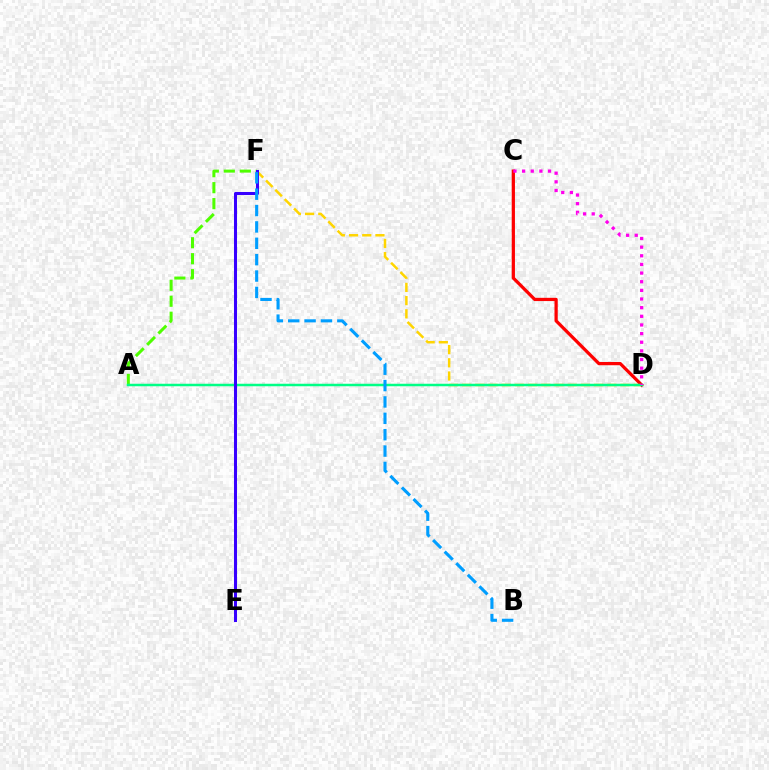{('D', 'F'): [{'color': '#ffd500', 'line_style': 'dashed', 'thickness': 1.79}], ('C', 'D'): [{'color': '#ff0000', 'line_style': 'solid', 'thickness': 2.33}, {'color': '#ff00ed', 'line_style': 'dotted', 'thickness': 2.35}], ('A', 'F'): [{'color': '#4fff00', 'line_style': 'dashed', 'thickness': 2.17}], ('A', 'D'): [{'color': '#00ff86', 'line_style': 'solid', 'thickness': 1.8}], ('E', 'F'): [{'color': '#3700ff', 'line_style': 'solid', 'thickness': 2.18}], ('B', 'F'): [{'color': '#009eff', 'line_style': 'dashed', 'thickness': 2.22}]}